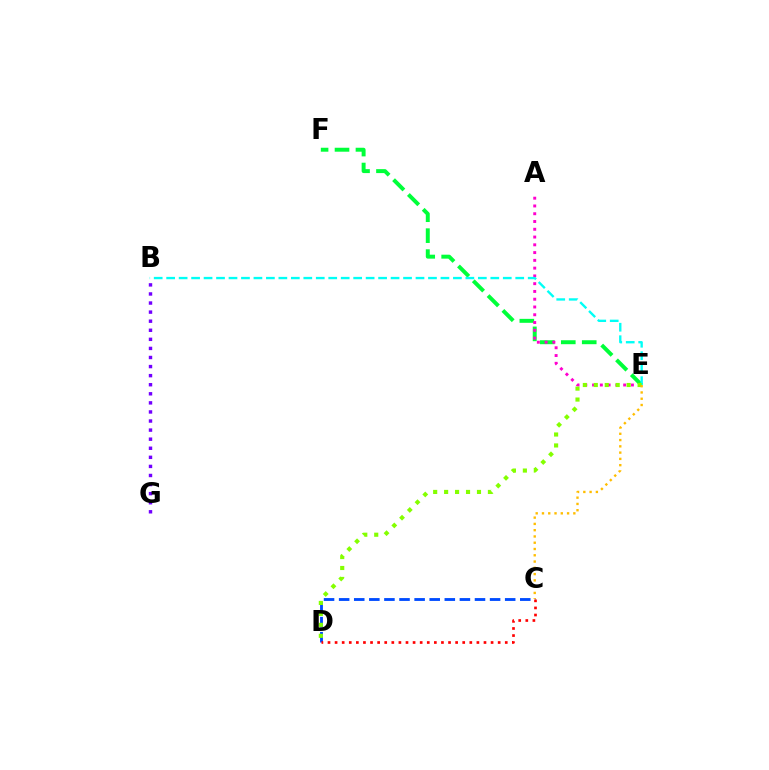{('E', 'F'): [{'color': '#00ff39', 'line_style': 'dashed', 'thickness': 2.85}], ('A', 'E'): [{'color': '#ff00cf', 'line_style': 'dotted', 'thickness': 2.11}], ('B', 'E'): [{'color': '#00fff6', 'line_style': 'dashed', 'thickness': 1.69}], ('C', 'D'): [{'color': '#004bff', 'line_style': 'dashed', 'thickness': 2.05}, {'color': '#ff0000', 'line_style': 'dotted', 'thickness': 1.93}], ('D', 'E'): [{'color': '#84ff00', 'line_style': 'dotted', 'thickness': 2.98}], ('C', 'E'): [{'color': '#ffbd00', 'line_style': 'dotted', 'thickness': 1.7}], ('B', 'G'): [{'color': '#7200ff', 'line_style': 'dotted', 'thickness': 2.47}]}